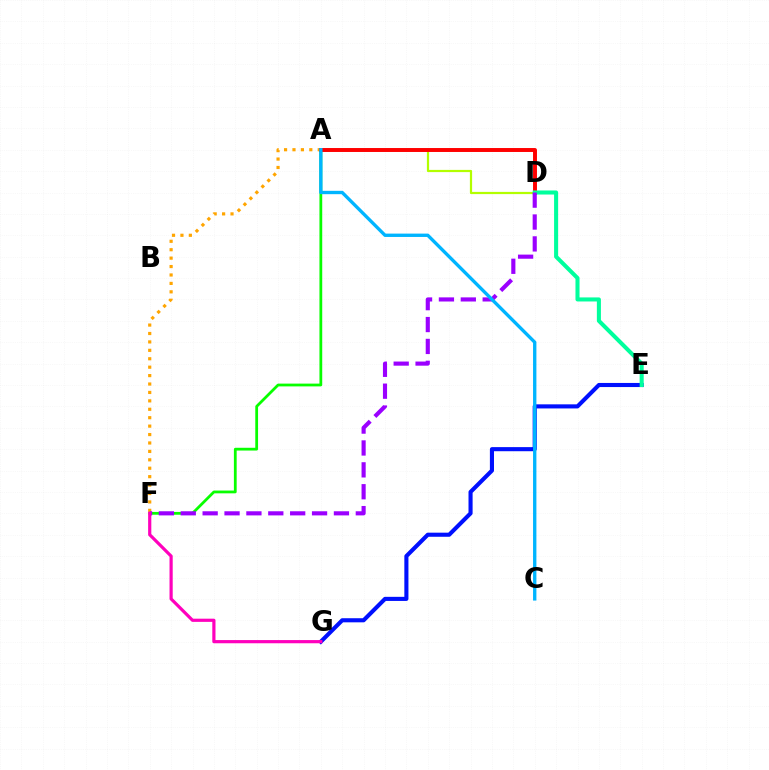{('E', 'G'): [{'color': '#0010ff', 'line_style': 'solid', 'thickness': 2.95}], ('A', 'D'): [{'color': '#b3ff00', 'line_style': 'solid', 'thickness': 1.59}, {'color': '#ff0000', 'line_style': 'solid', 'thickness': 2.83}], ('A', 'F'): [{'color': '#ffa500', 'line_style': 'dotted', 'thickness': 2.29}, {'color': '#08ff00', 'line_style': 'solid', 'thickness': 2.0}], ('D', 'E'): [{'color': '#00ff9d', 'line_style': 'solid', 'thickness': 2.92}], ('D', 'F'): [{'color': '#9b00ff', 'line_style': 'dashed', 'thickness': 2.97}], ('A', 'C'): [{'color': '#00b5ff', 'line_style': 'solid', 'thickness': 2.41}], ('F', 'G'): [{'color': '#ff00bd', 'line_style': 'solid', 'thickness': 2.3}]}